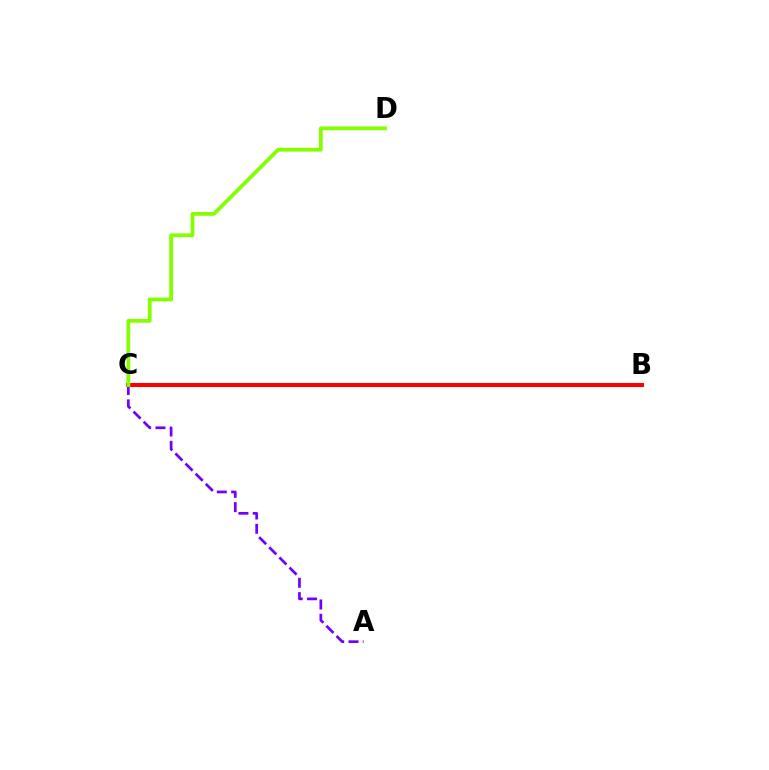{('B', 'C'): [{'color': '#00fff6', 'line_style': 'dotted', 'thickness': 2.16}, {'color': '#ff0000', 'line_style': 'solid', 'thickness': 2.91}], ('A', 'C'): [{'color': '#7200ff', 'line_style': 'dashed', 'thickness': 1.95}], ('C', 'D'): [{'color': '#84ff00', 'line_style': 'solid', 'thickness': 2.72}]}